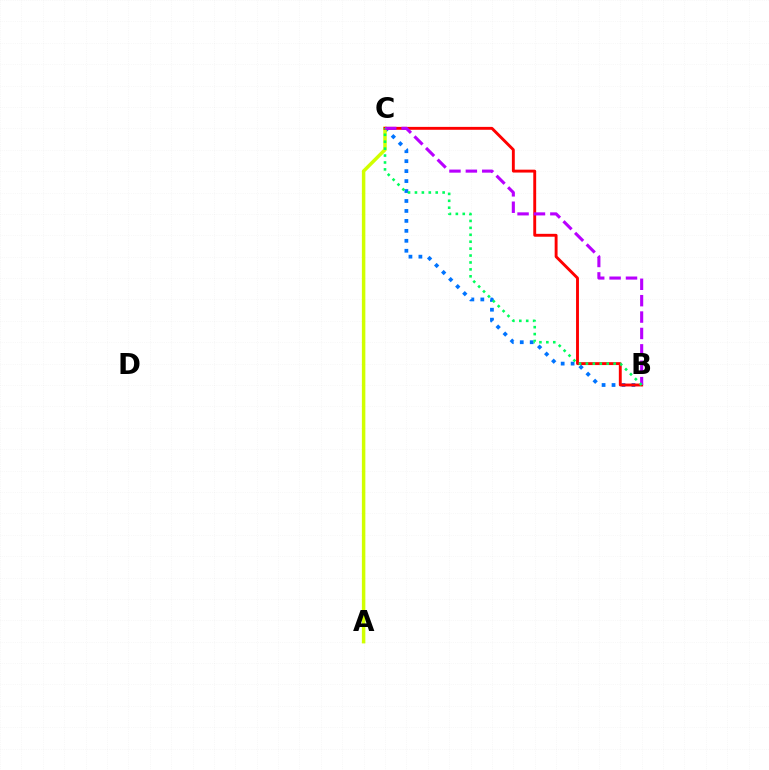{('B', 'C'): [{'color': '#0074ff', 'line_style': 'dotted', 'thickness': 2.7}, {'color': '#ff0000', 'line_style': 'solid', 'thickness': 2.08}, {'color': '#b900ff', 'line_style': 'dashed', 'thickness': 2.23}, {'color': '#00ff5c', 'line_style': 'dotted', 'thickness': 1.88}], ('A', 'C'): [{'color': '#d1ff00', 'line_style': 'solid', 'thickness': 2.5}]}